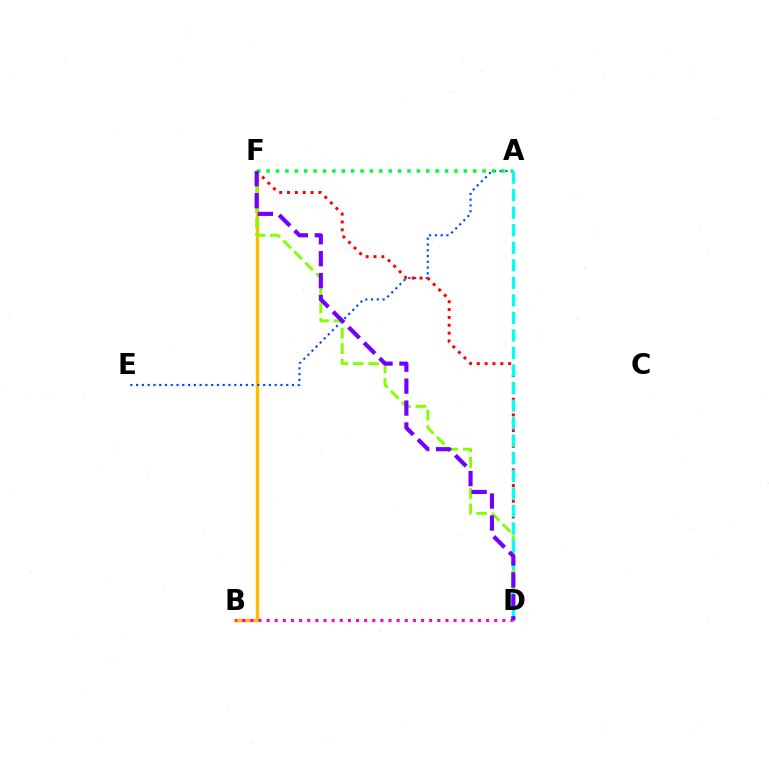{('B', 'F'): [{'color': '#ffbd00', 'line_style': 'solid', 'thickness': 2.47}], ('B', 'D'): [{'color': '#ff00cf', 'line_style': 'dotted', 'thickness': 2.21}], ('A', 'E'): [{'color': '#004bff', 'line_style': 'dotted', 'thickness': 1.57}], ('D', 'F'): [{'color': '#ff0000', 'line_style': 'dotted', 'thickness': 2.13}, {'color': '#84ff00', 'line_style': 'dashed', 'thickness': 2.11}, {'color': '#7200ff', 'line_style': 'dashed', 'thickness': 2.98}], ('A', 'F'): [{'color': '#00ff39', 'line_style': 'dotted', 'thickness': 2.55}], ('A', 'D'): [{'color': '#00fff6', 'line_style': 'dashed', 'thickness': 2.38}]}